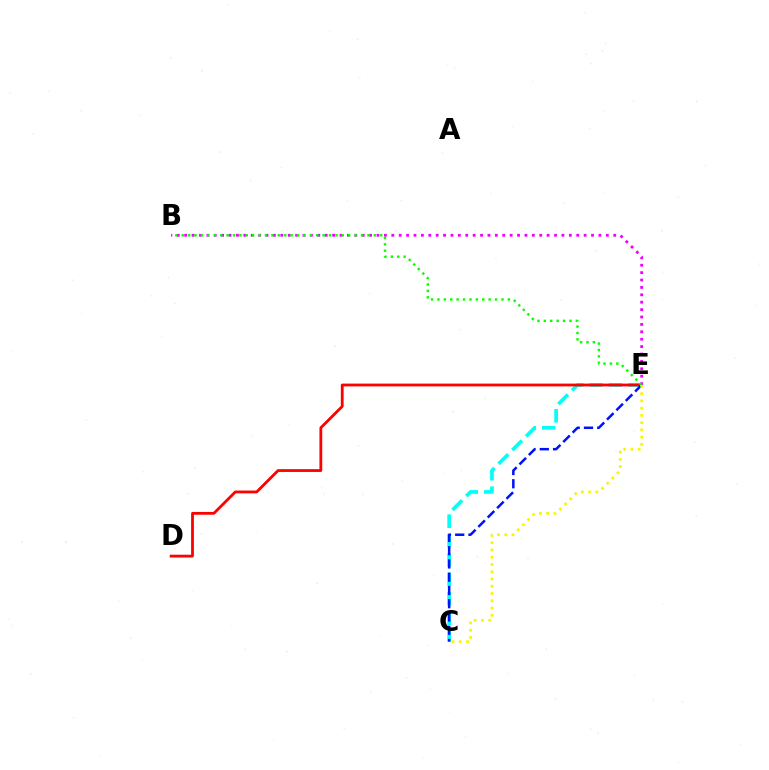{('C', 'E'): [{'color': '#00fff6', 'line_style': 'dashed', 'thickness': 2.64}, {'color': '#0010ff', 'line_style': 'dashed', 'thickness': 1.8}, {'color': '#fcf500', 'line_style': 'dotted', 'thickness': 1.97}], ('D', 'E'): [{'color': '#ff0000', 'line_style': 'solid', 'thickness': 2.01}], ('B', 'E'): [{'color': '#ee00ff', 'line_style': 'dotted', 'thickness': 2.01}, {'color': '#08ff00', 'line_style': 'dotted', 'thickness': 1.74}]}